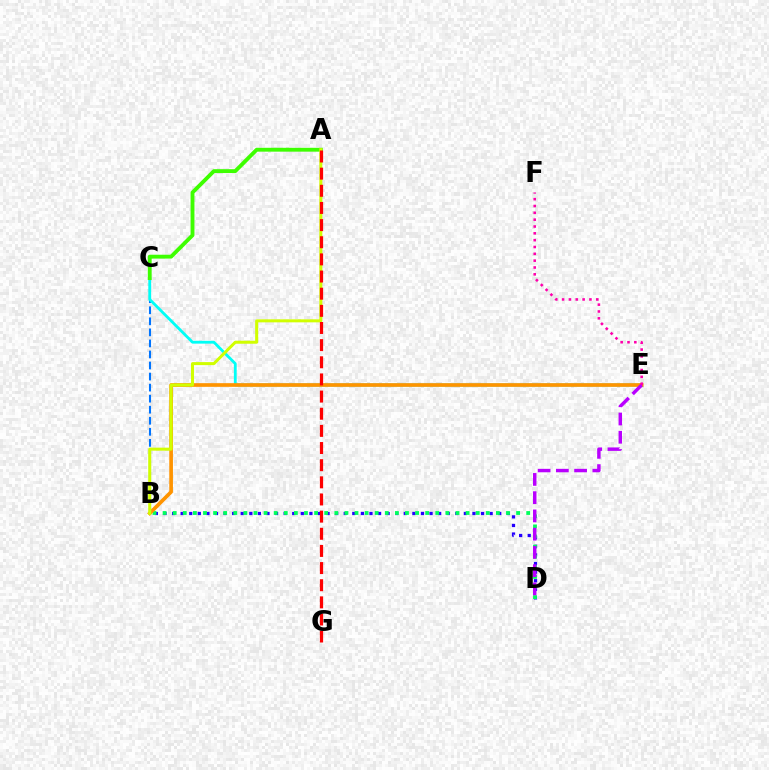{('B', 'C'): [{'color': '#0074ff', 'line_style': 'dashed', 'thickness': 1.5}], ('B', 'D'): [{'color': '#2500ff', 'line_style': 'dotted', 'thickness': 2.33}, {'color': '#00ff5c', 'line_style': 'dotted', 'thickness': 2.74}], ('C', 'E'): [{'color': '#00fff6', 'line_style': 'solid', 'thickness': 2.03}], ('B', 'E'): [{'color': '#ff9400', 'line_style': 'solid', 'thickness': 2.64}], ('A', 'C'): [{'color': '#3dff00', 'line_style': 'solid', 'thickness': 2.78}], ('A', 'B'): [{'color': '#d1ff00', 'line_style': 'solid', 'thickness': 2.17}], ('D', 'E'): [{'color': '#b900ff', 'line_style': 'dashed', 'thickness': 2.48}], ('A', 'G'): [{'color': '#ff0000', 'line_style': 'dashed', 'thickness': 2.33}], ('E', 'F'): [{'color': '#ff00ac', 'line_style': 'dotted', 'thickness': 1.86}]}